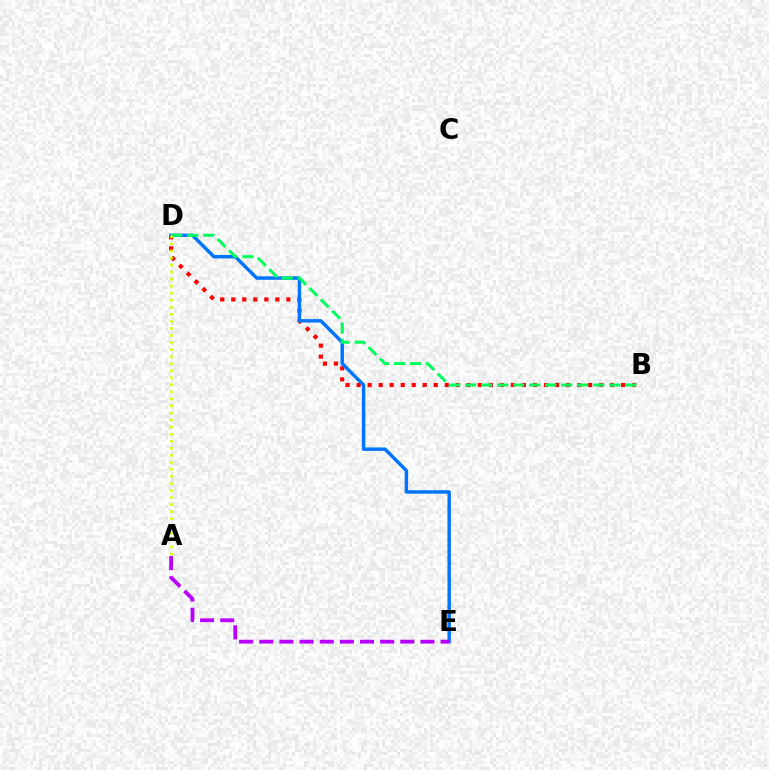{('B', 'D'): [{'color': '#ff0000', 'line_style': 'dotted', 'thickness': 2.99}, {'color': '#00ff5c', 'line_style': 'dashed', 'thickness': 2.18}], ('D', 'E'): [{'color': '#0074ff', 'line_style': 'solid', 'thickness': 2.48}], ('A', 'E'): [{'color': '#b900ff', 'line_style': 'dashed', 'thickness': 2.74}], ('A', 'D'): [{'color': '#d1ff00', 'line_style': 'dotted', 'thickness': 1.92}]}